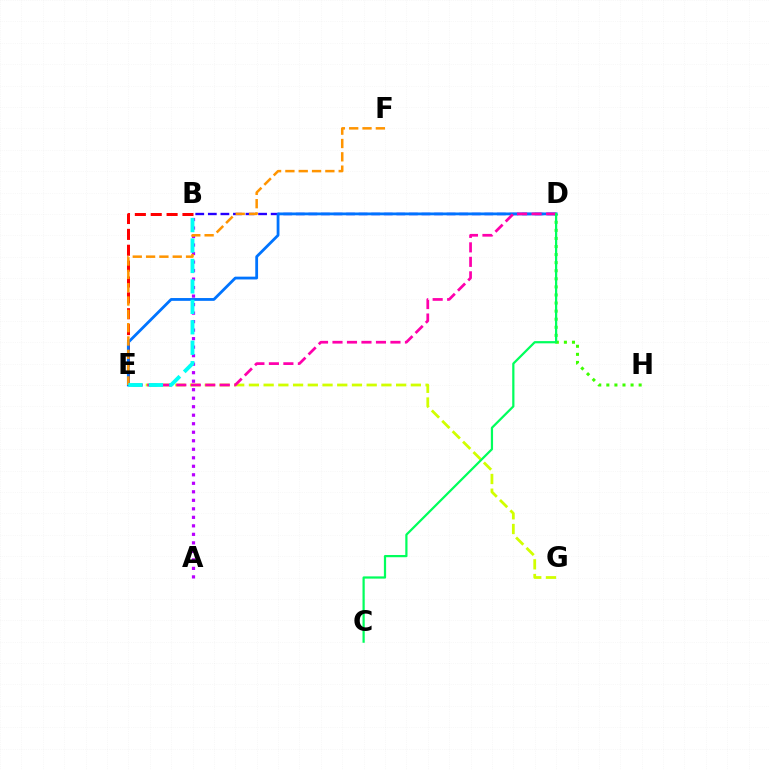{('B', 'D'): [{'color': '#2500ff', 'line_style': 'dashed', 'thickness': 1.71}], ('E', 'G'): [{'color': '#d1ff00', 'line_style': 'dashed', 'thickness': 2.0}], ('D', 'H'): [{'color': '#3dff00', 'line_style': 'dotted', 'thickness': 2.19}], ('B', 'E'): [{'color': '#ff0000', 'line_style': 'dashed', 'thickness': 2.16}, {'color': '#00fff6', 'line_style': 'dashed', 'thickness': 2.78}], ('D', 'E'): [{'color': '#0074ff', 'line_style': 'solid', 'thickness': 2.01}, {'color': '#ff00ac', 'line_style': 'dashed', 'thickness': 1.97}], ('A', 'B'): [{'color': '#b900ff', 'line_style': 'dotted', 'thickness': 2.31}], ('E', 'F'): [{'color': '#ff9400', 'line_style': 'dashed', 'thickness': 1.81}], ('C', 'D'): [{'color': '#00ff5c', 'line_style': 'solid', 'thickness': 1.6}]}